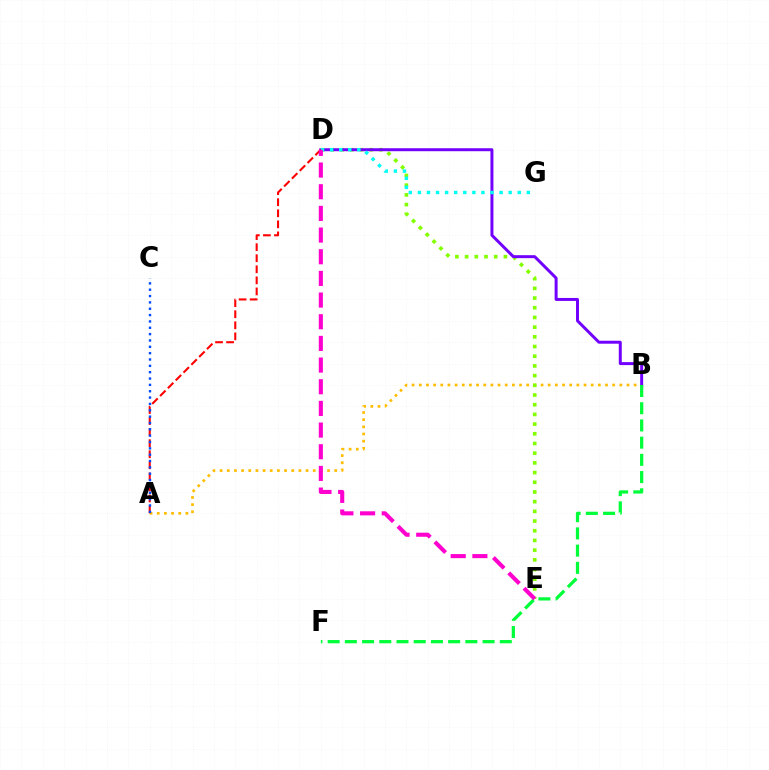{('A', 'B'): [{'color': '#ffbd00', 'line_style': 'dotted', 'thickness': 1.95}], ('D', 'E'): [{'color': '#84ff00', 'line_style': 'dotted', 'thickness': 2.63}, {'color': '#ff00cf', 'line_style': 'dashed', 'thickness': 2.94}], ('B', 'D'): [{'color': '#7200ff', 'line_style': 'solid', 'thickness': 2.14}], ('B', 'F'): [{'color': '#00ff39', 'line_style': 'dashed', 'thickness': 2.34}], ('A', 'D'): [{'color': '#ff0000', 'line_style': 'dashed', 'thickness': 1.5}], ('D', 'G'): [{'color': '#00fff6', 'line_style': 'dotted', 'thickness': 2.47}], ('A', 'C'): [{'color': '#004bff', 'line_style': 'dotted', 'thickness': 1.72}]}